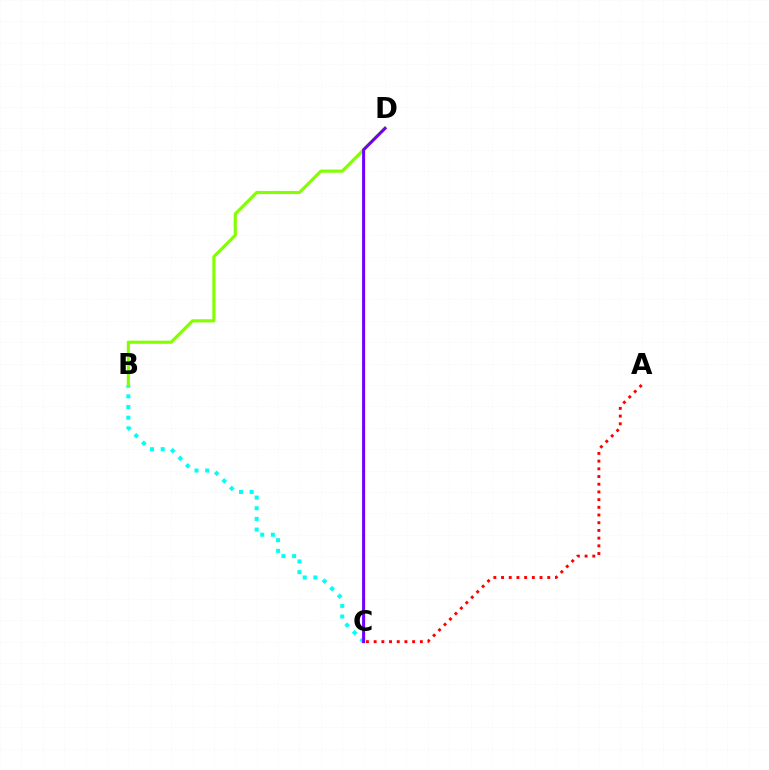{('B', 'C'): [{'color': '#00fff6', 'line_style': 'dotted', 'thickness': 2.9}], ('B', 'D'): [{'color': '#84ff00', 'line_style': 'solid', 'thickness': 2.26}], ('C', 'D'): [{'color': '#7200ff', 'line_style': 'solid', 'thickness': 2.18}], ('A', 'C'): [{'color': '#ff0000', 'line_style': 'dotted', 'thickness': 2.09}]}